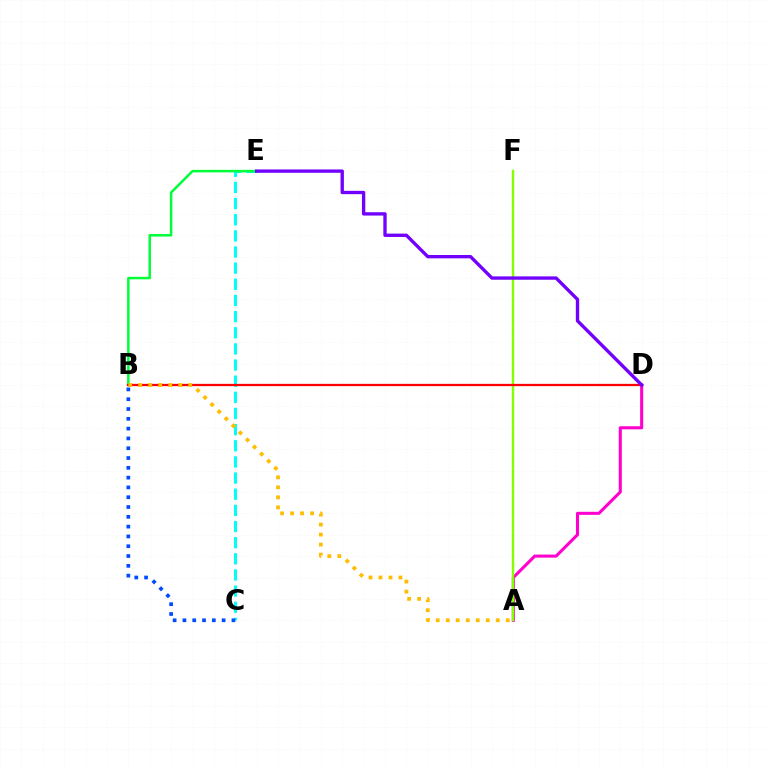{('A', 'D'): [{'color': '#ff00cf', 'line_style': 'solid', 'thickness': 2.21}], ('C', 'E'): [{'color': '#00fff6', 'line_style': 'dashed', 'thickness': 2.19}], ('B', 'E'): [{'color': '#00ff39', 'line_style': 'solid', 'thickness': 1.81}], ('A', 'F'): [{'color': '#84ff00', 'line_style': 'solid', 'thickness': 1.74}], ('B', 'D'): [{'color': '#ff0000', 'line_style': 'solid', 'thickness': 1.64}], ('B', 'C'): [{'color': '#004bff', 'line_style': 'dotted', 'thickness': 2.66}], ('A', 'B'): [{'color': '#ffbd00', 'line_style': 'dotted', 'thickness': 2.72}], ('D', 'E'): [{'color': '#7200ff', 'line_style': 'solid', 'thickness': 2.41}]}